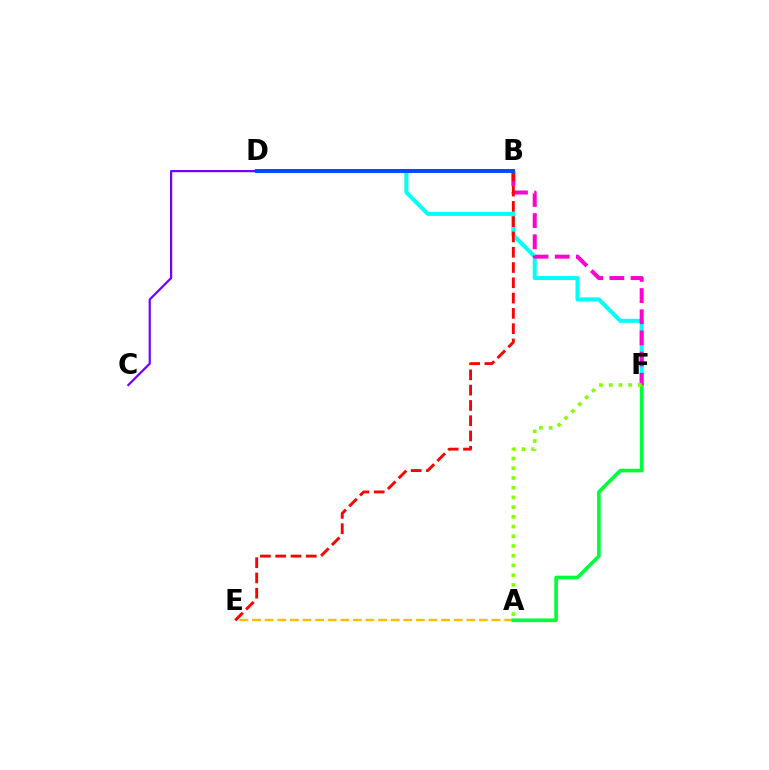{('D', 'F'): [{'color': '#00fff6', 'line_style': 'solid', 'thickness': 2.9}], ('A', 'E'): [{'color': '#ffbd00', 'line_style': 'dashed', 'thickness': 1.71}], ('A', 'F'): [{'color': '#00ff39', 'line_style': 'solid', 'thickness': 2.64}, {'color': '#84ff00', 'line_style': 'dotted', 'thickness': 2.64}], ('B', 'F'): [{'color': '#ff00cf', 'line_style': 'dashed', 'thickness': 2.88}], ('C', 'D'): [{'color': '#7200ff', 'line_style': 'solid', 'thickness': 1.58}], ('B', 'E'): [{'color': '#ff0000', 'line_style': 'dashed', 'thickness': 2.08}], ('B', 'D'): [{'color': '#004bff', 'line_style': 'solid', 'thickness': 2.83}]}